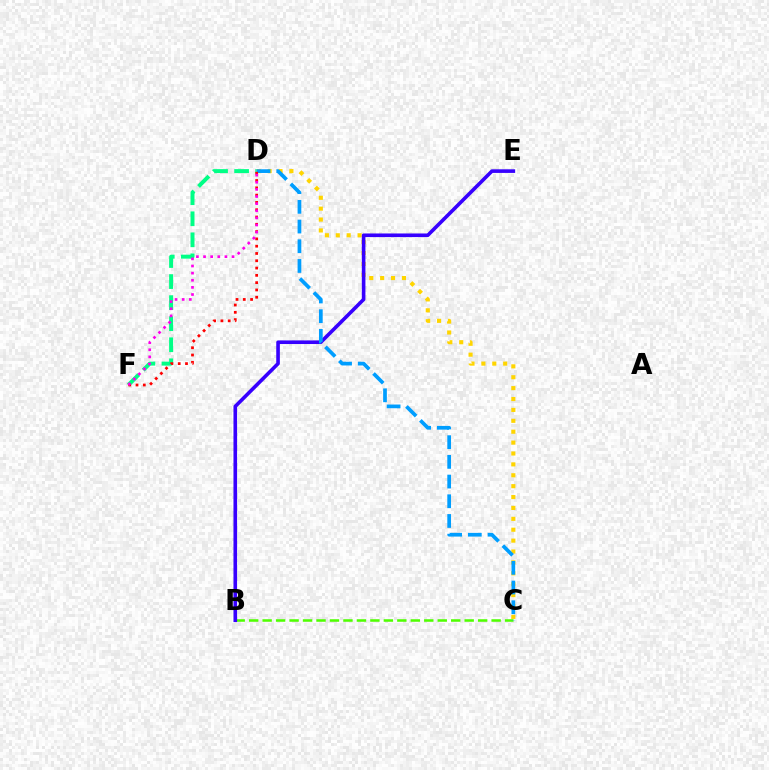{('C', 'D'): [{'color': '#ffd500', 'line_style': 'dotted', 'thickness': 2.96}, {'color': '#009eff', 'line_style': 'dashed', 'thickness': 2.68}], ('B', 'C'): [{'color': '#4fff00', 'line_style': 'dashed', 'thickness': 1.83}], ('D', 'F'): [{'color': '#00ff86', 'line_style': 'dashed', 'thickness': 2.86}, {'color': '#ff0000', 'line_style': 'dotted', 'thickness': 1.98}, {'color': '#ff00ed', 'line_style': 'dotted', 'thickness': 1.94}], ('B', 'E'): [{'color': '#3700ff', 'line_style': 'solid', 'thickness': 2.6}]}